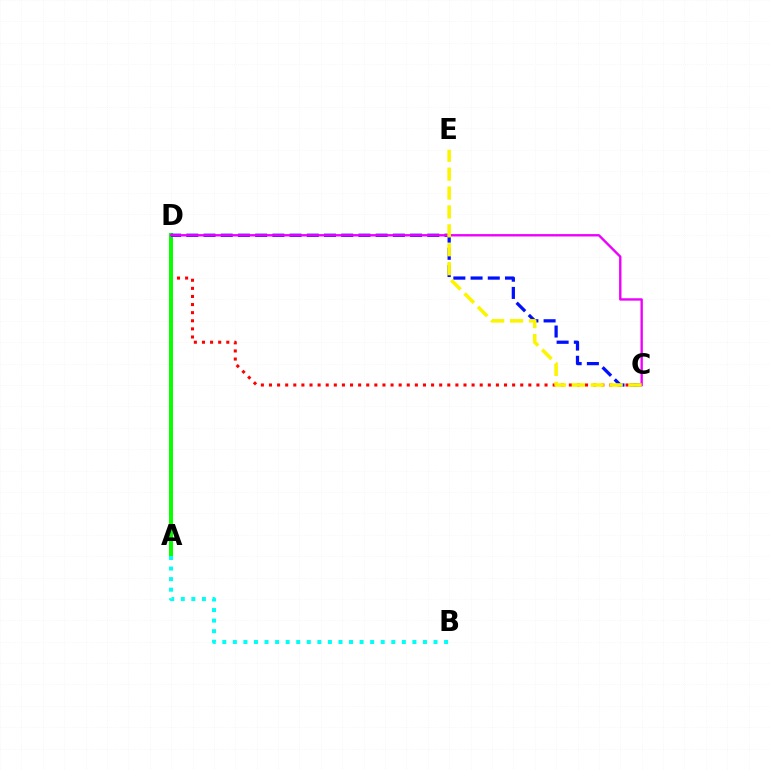{('C', 'D'): [{'color': '#ff0000', 'line_style': 'dotted', 'thickness': 2.2}, {'color': '#0010ff', 'line_style': 'dashed', 'thickness': 2.34}, {'color': '#ee00ff', 'line_style': 'solid', 'thickness': 1.71}], ('A', 'D'): [{'color': '#08ff00', 'line_style': 'solid', 'thickness': 2.86}], ('A', 'B'): [{'color': '#00fff6', 'line_style': 'dotted', 'thickness': 2.87}], ('C', 'E'): [{'color': '#fcf500', 'line_style': 'dashed', 'thickness': 2.57}]}